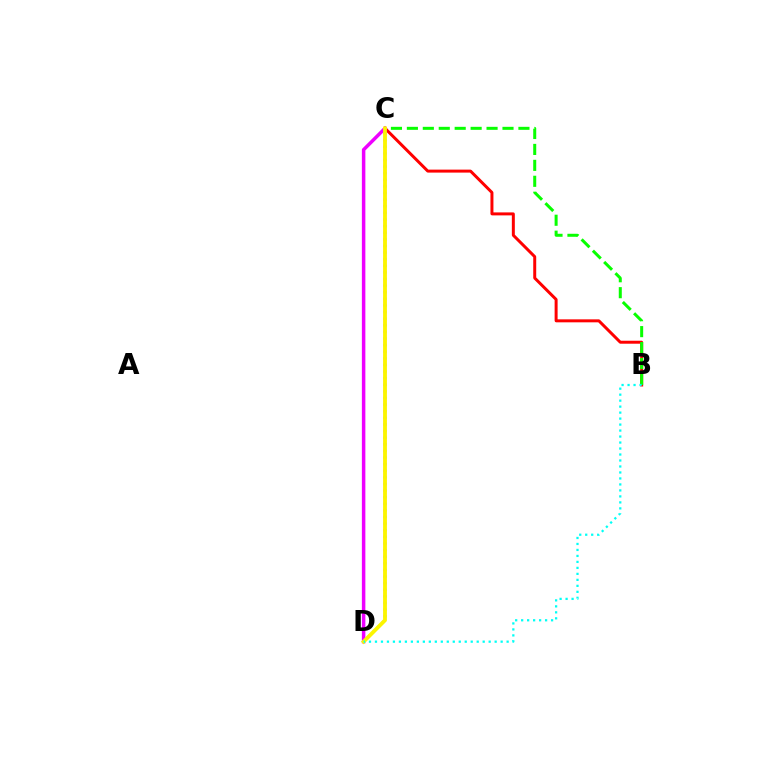{('B', 'C'): [{'color': '#ff0000', 'line_style': 'solid', 'thickness': 2.14}, {'color': '#08ff00', 'line_style': 'dashed', 'thickness': 2.16}], ('C', 'D'): [{'color': '#ee00ff', 'line_style': 'solid', 'thickness': 2.51}, {'color': '#0010ff', 'line_style': 'dotted', 'thickness': 1.8}, {'color': '#fcf500', 'line_style': 'solid', 'thickness': 2.75}], ('B', 'D'): [{'color': '#00fff6', 'line_style': 'dotted', 'thickness': 1.63}]}